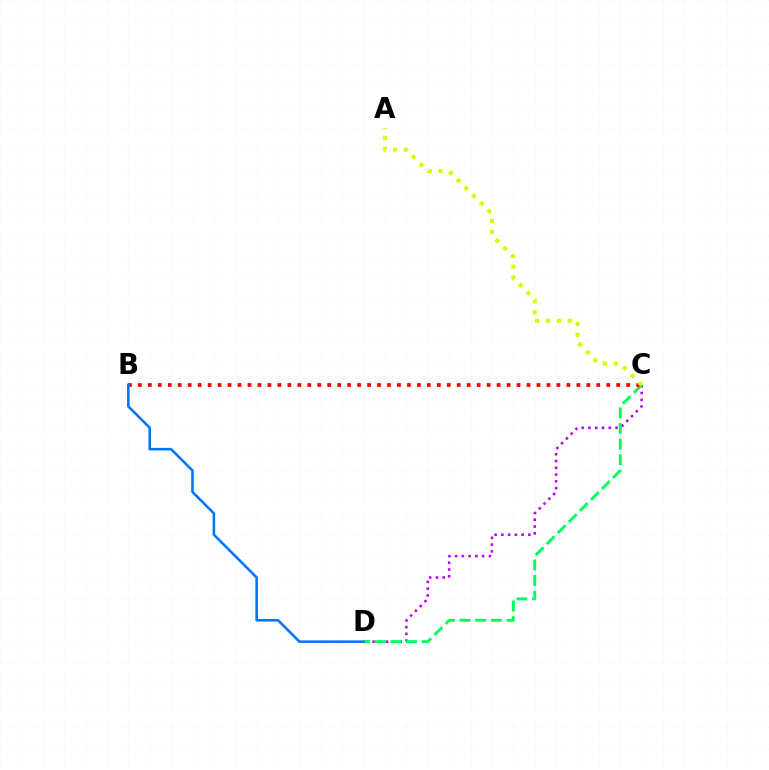{('C', 'D'): [{'color': '#b900ff', 'line_style': 'dotted', 'thickness': 1.84}, {'color': '#00ff5c', 'line_style': 'dashed', 'thickness': 2.12}], ('B', 'C'): [{'color': '#ff0000', 'line_style': 'dotted', 'thickness': 2.71}], ('B', 'D'): [{'color': '#0074ff', 'line_style': 'solid', 'thickness': 1.85}], ('A', 'C'): [{'color': '#d1ff00', 'line_style': 'dotted', 'thickness': 2.96}]}